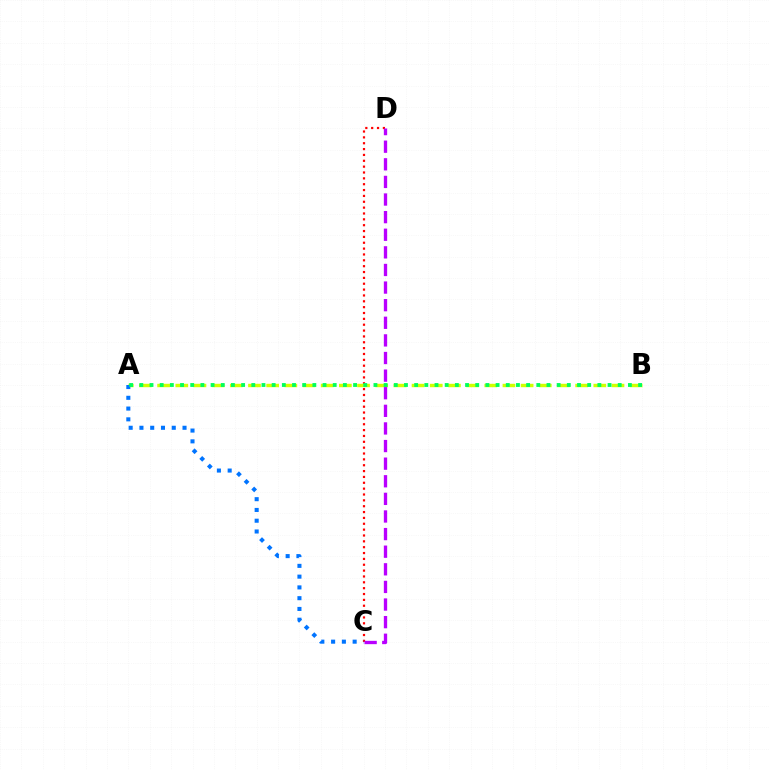{('C', 'D'): [{'color': '#ff0000', 'line_style': 'dotted', 'thickness': 1.59}, {'color': '#b900ff', 'line_style': 'dashed', 'thickness': 2.39}], ('A', 'B'): [{'color': '#d1ff00', 'line_style': 'dashed', 'thickness': 2.47}, {'color': '#00ff5c', 'line_style': 'dotted', 'thickness': 2.77}], ('A', 'C'): [{'color': '#0074ff', 'line_style': 'dotted', 'thickness': 2.93}]}